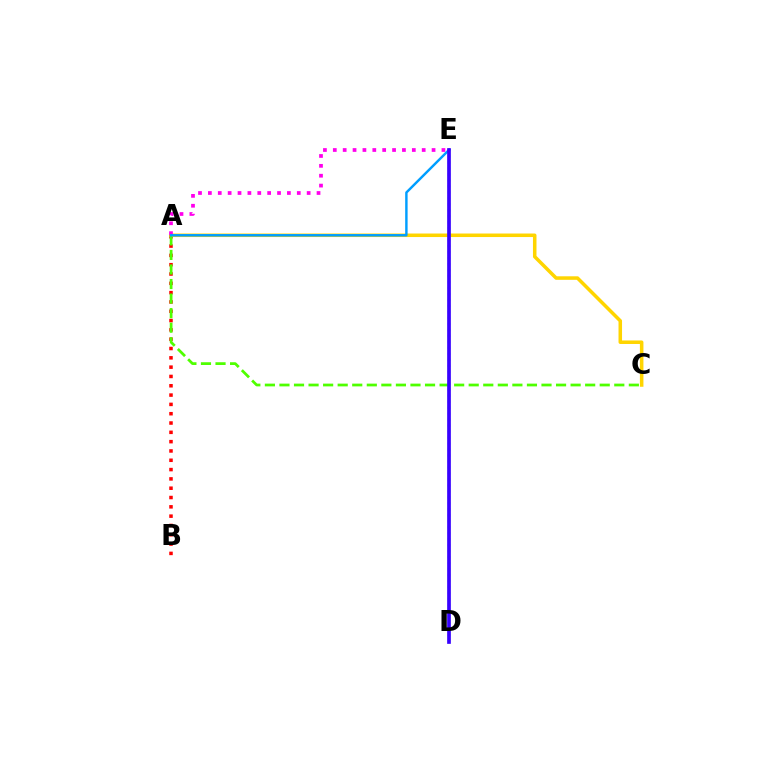{('A', 'B'): [{'color': '#ff0000', 'line_style': 'dotted', 'thickness': 2.53}], ('D', 'E'): [{'color': '#00ff86', 'line_style': 'dotted', 'thickness': 1.62}, {'color': '#3700ff', 'line_style': 'solid', 'thickness': 2.65}], ('A', 'C'): [{'color': '#ffd500', 'line_style': 'solid', 'thickness': 2.54}, {'color': '#4fff00', 'line_style': 'dashed', 'thickness': 1.98}], ('A', 'E'): [{'color': '#ff00ed', 'line_style': 'dotted', 'thickness': 2.68}, {'color': '#009eff', 'line_style': 'solid', 'thickness': 1.75}]}